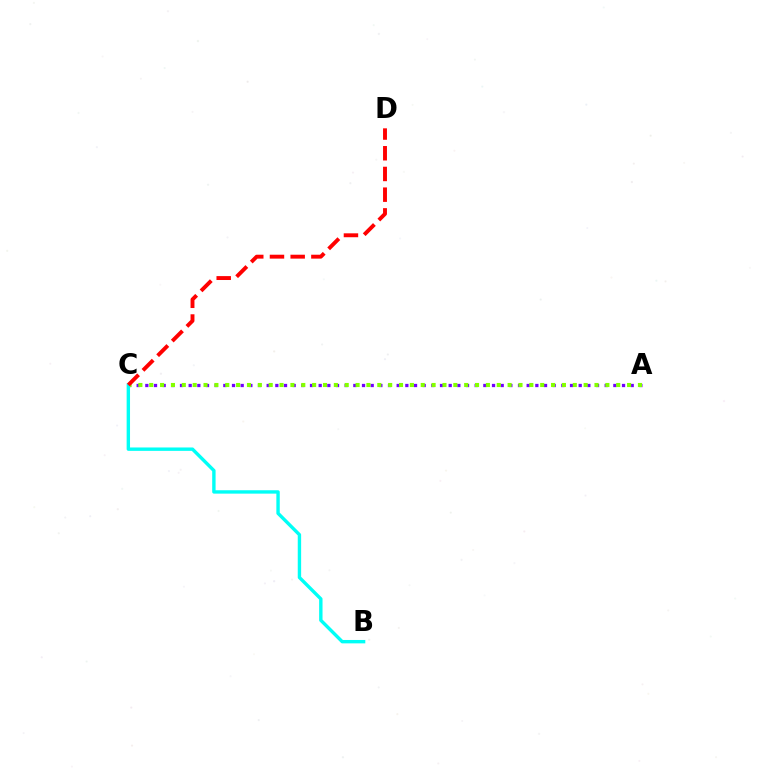{('A', 'C'): [{'color': '#7200ff', 'line_style': 'dotted', 'thickness': 2.35}, {'color': '#84ff00', 'line_style': 'dotted', 'thickness': 2.95}], ('B', 'C'): [{'color': '#00fff6', 'line_style': 'solid', 'thickness': 2.44}], ('C', 'D'): [{'color': '#ff0000', 'line_style': 'dashed', 'thickness': 2.81}]}